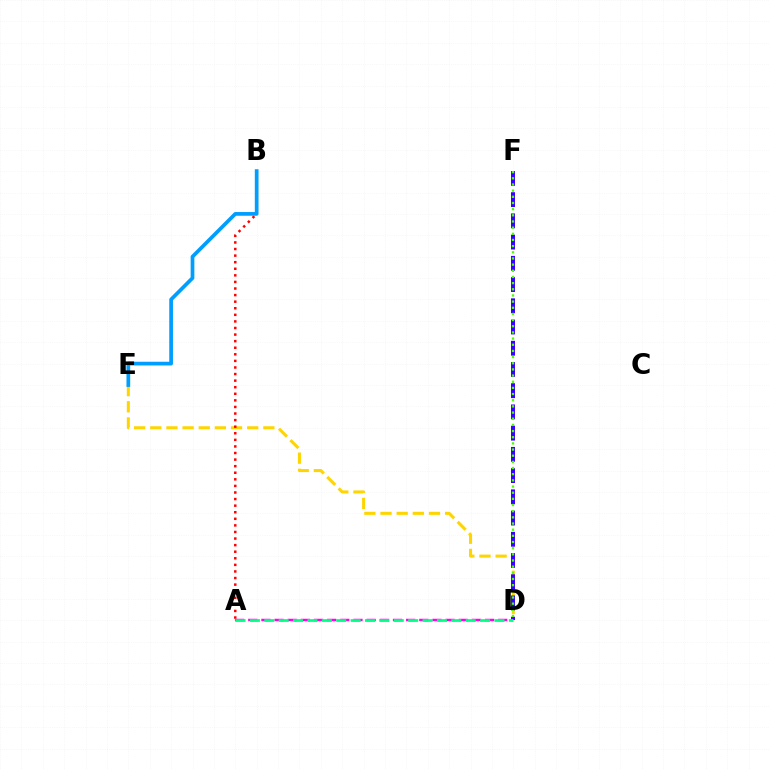{('D', 'E'): [{'color': '#ffd500', 'line_style': 'dashed', 'thickness': 2.19}], ('A', 'B'): [{'color': '#ff0000', 'line_style': 'dotted', 'thickness': 1.79}], ('D', 'F'): [{'color': '#3700ff', 'line_style': 'dashed', 'thickness': 2.88}, {'color': '#4fff00', 'line_style': 'dotted', 'thickness': 1.67}], ('A', 'D'): [{'color': '#ff00ed', 'line_style': 'dashed', 'thickness': 1.79}, {'color': '#00ff86', 'line_style': 'dashed', 'thickness': 1.95}], ('B', 'E'): [{'color': '#009eff', 'line_style': 'solid', 'thickness': 2.68}]}